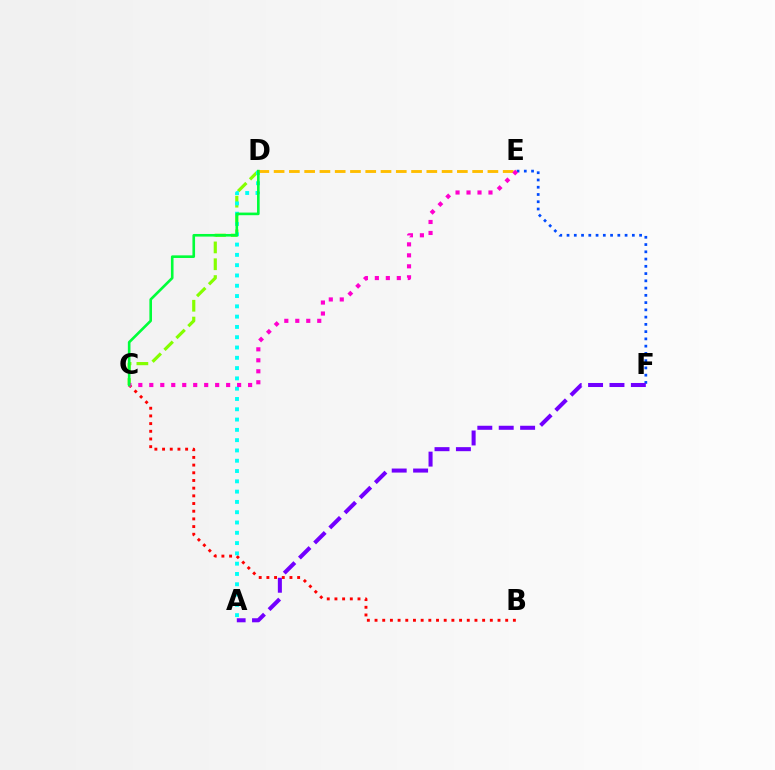{('B', 'C'): [{'color': '#ff0000', 'line_style': 'dotted', 'thickness': 2.09}], ('C', 'D'): [{'color': '#84ff00', 'line_style': 'dashed', 'thickness': 2.29}, {'color': '#00ff39', 'line_style': 'solid', 'thickness': 1.89}], ('A', 'D'): [{'color': '#00fff6', 'line_style': 'dotted', 'thickness': 2.8}], ('D', 'E'): [{'color': '#ffbd00', 'line_style': 'dashed', 'thickness': 2.07}], ('E', 'F'): [{'color': '#004bff', 'line_style': 'dotted', 'thickness': 1.97}], ('C', 'E'): [{'color': '#ff00cf', 'line_style': 'dotted', 'thickness': 2.98}], ('A', 'F'): [{'color': '#7200ff', 'line_style': 'dashed', 'thickness': 2.91}]}